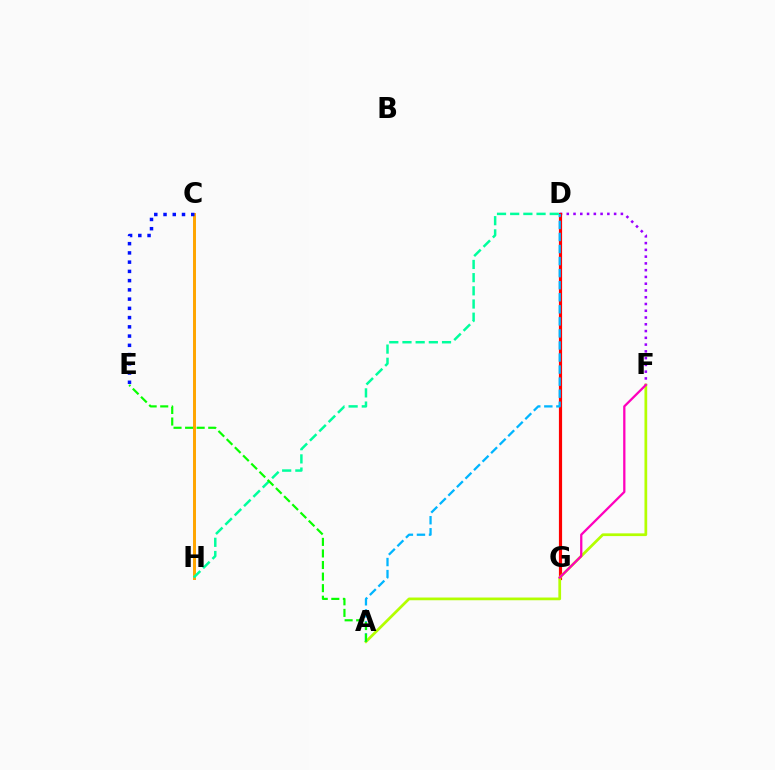{('D', 'F'): [{'color': '#9b00ff', 'line_style': 'dotted', 'thickness': 1.84}], ('D', 'G'): [{'color': '#ff0000', 'line_style': 'solid', 'thickness': 2.29}], ('A', 'F'): [{'color': '#b3ff00', 'line_style': 'solid', 'thickness': 1.96}], ('C', 'H'): [{'color': '#ffa500', 'line_style': 'solid', 'thickness': 2.13}], ('F', 'G'): [{'color': '#ff00bd', 'line_style': 'solid', 'thickness': 1.64}], ('C', 'E'): [{'color': '#0010ff', 'line_style': 'dotted', 'thickness': 2.51}], ('A', 'D'): [{'color': '#00b5ff', 'line_style': 'dashed', 'thickness': 1.64}], ('D', 'H'): [{'color': '#00ff9d', 'line_style': 'dashed', 'thickness': 1.79}], ('A', 'E'): [{'color': '#08ff00', 'line_style': 'dashed', 'thickness': 1.57}]}